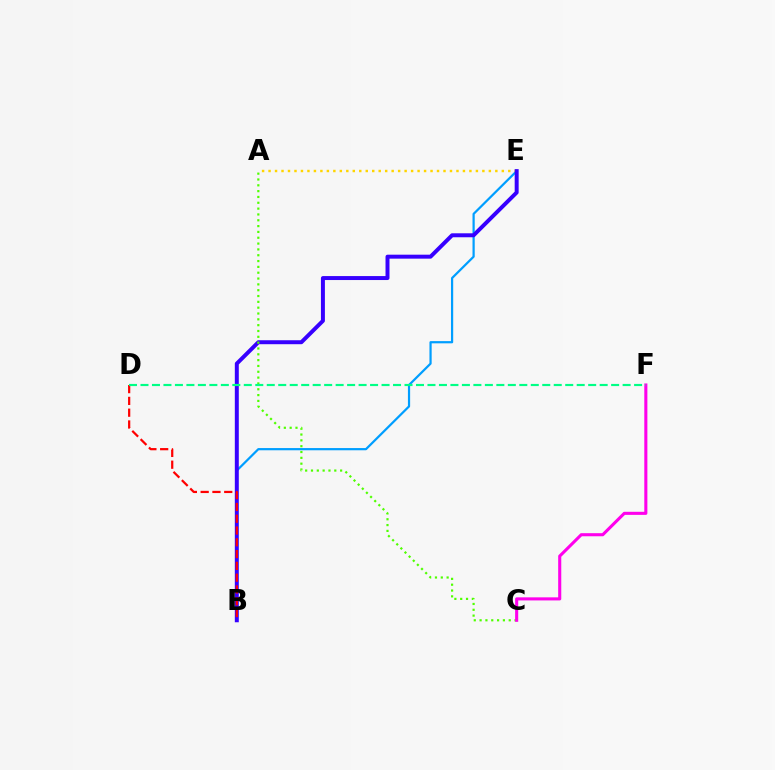{('B', 'E'): [{'color': '#009eff', 'line_style': 'solid', 'thickness': 1.59}, {'color': '#3700ff', 'line_style': 'solid', 'thickness': 2.86}], ('A', 'E'): [{'color': '#ffd500', 'line_style': 'dotted', 'thickness': 1.76}], ('A', 'C'): [{'color': '#4fff00', 'line_style': 'dotted', 'thickness': 1.58}], ('B', 'D'): [{'color': '#ff0000', 'line_style': 'dashed', 'thickness': 1.6}], ('C', 'F'): [{'color': '#ff00ed', 'line_style': 'solid', 'thickness': 2.22}], ('D', 'F'): [{'color': '#00ff86', 'line_style': 'dashed', 'thickness': 1.56}]}